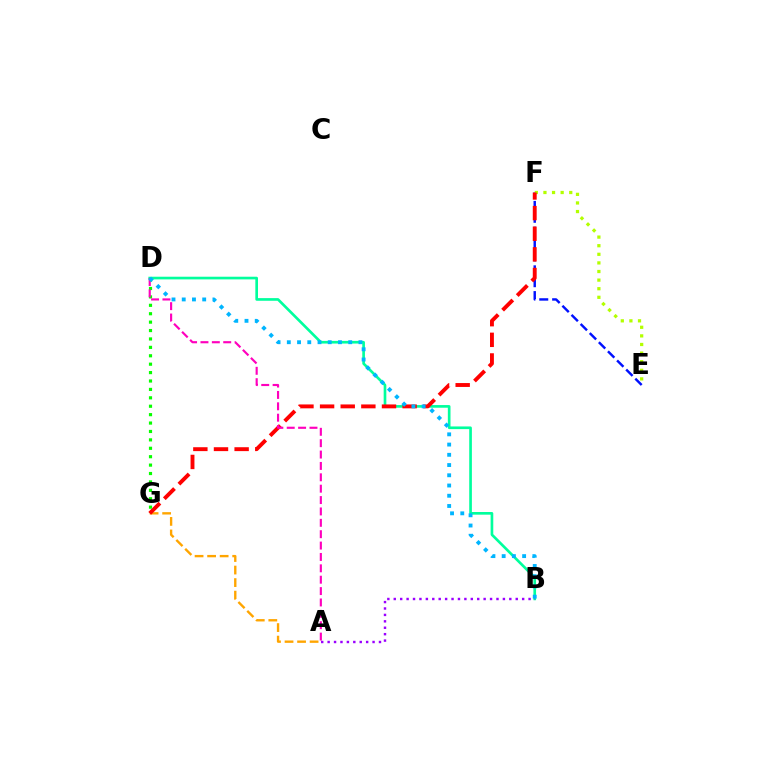{('A', 'G'): [{'color': '#ffa500', 'line_style': 'dashed', 'thickness': 1.7}], ('B', 'D'): [{'color': '#00ff9d', 'line_style': 'solid', 'thickness': 1.92}, {'color': '#00b5ff', 'line_style': 'dotted', 'thickness': 2.78}], ('E', 'F'): [{'color': '#0010ff', 'line_style': 'dashed', 'thickness': 1.75}, {'color': '#b3ff00', 'line_style': 'dotted', 'thickness': 2.34}], ('F', 'G'): [{'color': '#ff0000', 'line_style': 'dashed', 'thickness': 2.8}], ('D', 'G'): [{'color': '#08ff00', 'line_style': 'dotted', 'thickness': 2.29}], ('A', 'D'): [{'color': '#ff00bd', 'line_style': 'dashed', 'thickness': 1.55}], ('A', 'B'): [{'color': '#9b00ff', 'line_style': 'dotted', 'thickness': 1.74}]}